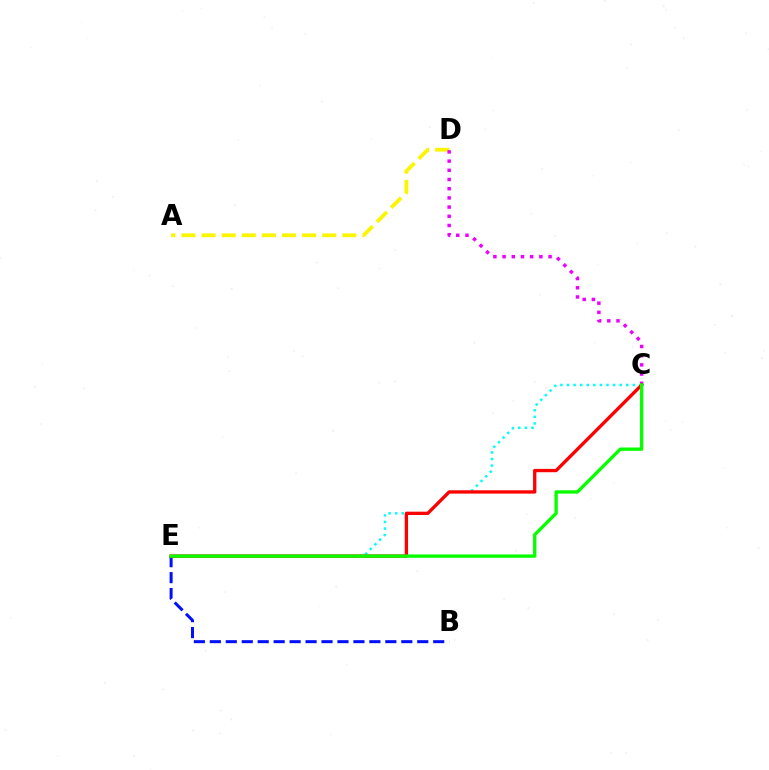{('B', 'E'): [{'color': '#0010ff', 'line_style': 'dashed', 'thickness': 2.17}], ('C', 'E'): [{'color': '#00fff6', 'line_style': 'dotted', 'thickness': 1.79}, {'color': '#ff0000', 'line_style': 'solid', 'thickness': 2.39}, {'color': '#08ff00', 'line_style': 'solid', 'thickness': 2.41}], ('A', 'D'): [{'color': '#fcf500', 'line_style': 'dashed', 'thickness': 2.73}], ('C', 'D'): [{'color': '#ee00ff', 'line_style': 'dotted', 'thickness': 2.5}]}